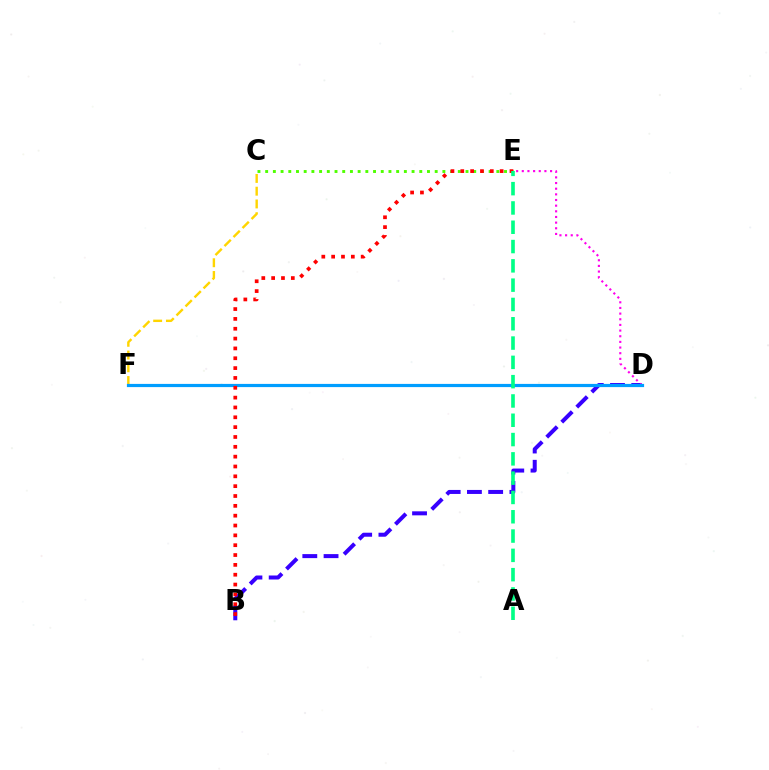{('B', 'D'): [{'color': '#3700ff', 'line_style': 'dashed', 'thickness': 2.89}], ('C', 'F'): [{'color': '#ffd500', 'line_style': 'dashed', 'thickness': 1.73}], ('D', 'E'): [{'color': '#ff00ed', 'line_style': 'dotted', 'thickness': 1.54}], ('D', 'F'): [{'color': '#009eff', 'line_style': 'solid', 'thickness': 2.3}], ('C', 'E'): [{'color': '#4fff00', 'line_style': 'dotted', 'thickness': 2.09}], ('B', 'E'): [{'color': '#ff0000', 'line_style': 'dotted', 'thickness': 2.67}], ('A', 'E'): [{'color': '#00ff86', 'line_style': 'dashed', 'thickness': 2.62}]}